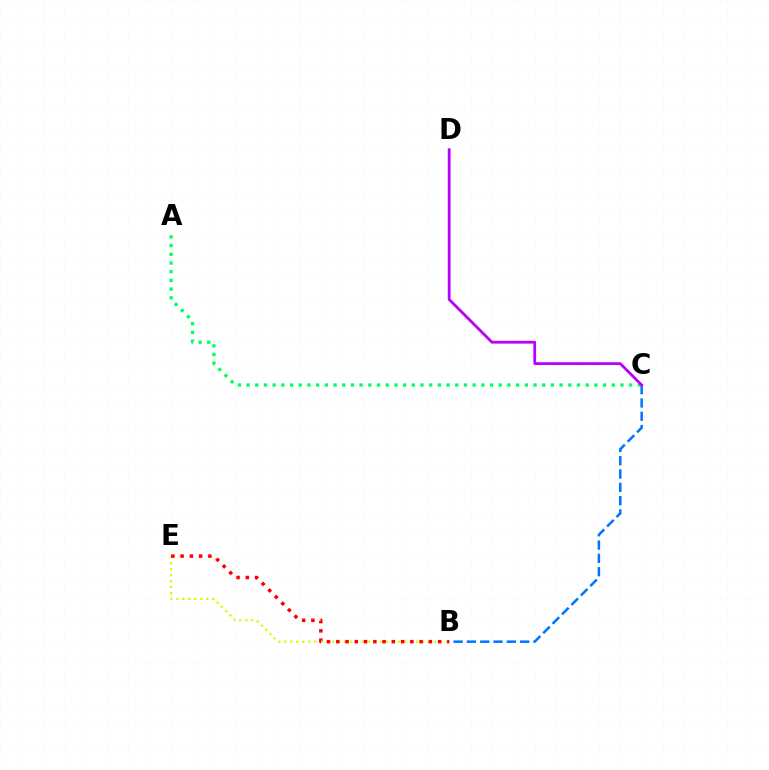{('B', 'E'): [{'color': '#d1ff00', 'line_style': 'dotted', 'thickness': 1.63}, {'color': '#ff0000', 'line_style': 'dotted', 'thickness': 2.52}], ('B', 'C'): [{'color': '#0074ff', 'line_style': 'dashed', 'thickness': 1.81}], ('A', 'C'): [{'color': '#00ff5c', 'line_style': 'dotted', 'thickness': 2.36}], ('C', 'D'): [{'color': '#b900ff', 'line_style': 'solid', 'thickness': 2.01}]}